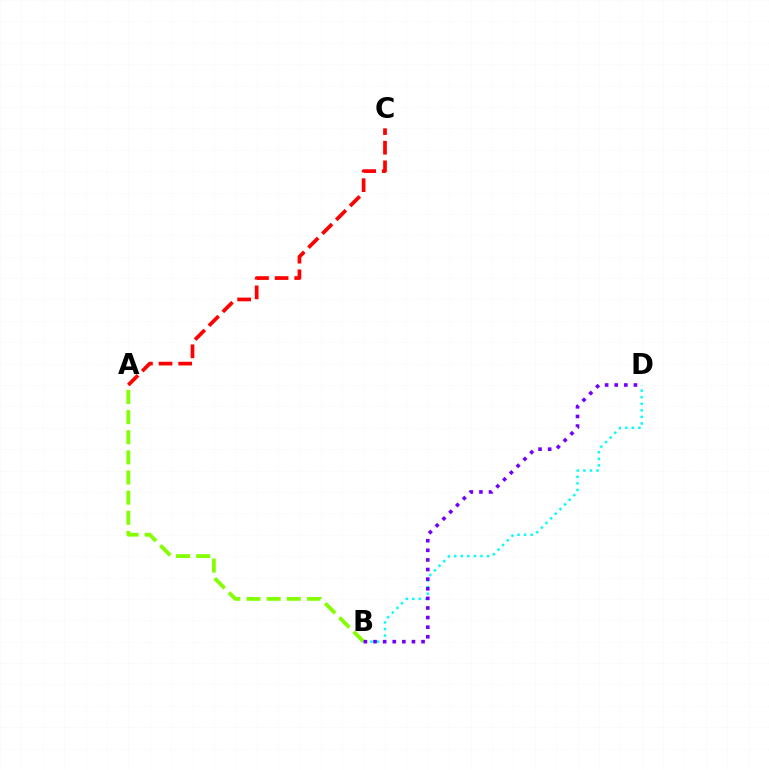{('A', 'B'): [{'color': '#84ff00', 'line_style': 'dashed', 'thickness': 2.74}], ('B', 'D'): [{'color': '#00fff6', 'line_style': 'dotted', 'thickness': 1.78}, {'color': '#7200ff', 'line_style': 'dotted', 'thickness': 2.61}], ('A', 'C'): [{'color': '#ff0000', 'line_style': 'dashed', 'thickness': 2.66}]}